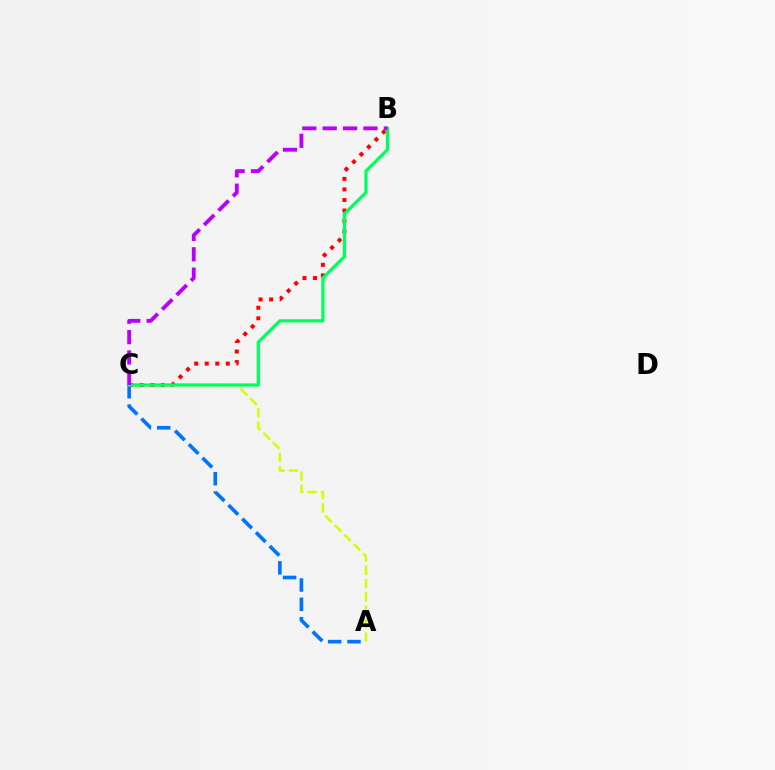{('A', 'C'): [{'color': '#d1ff00', 'line_style': 'dashed', 'thickness': 1.82}, {'color': '#0074ff', 'line_style': 'dashed', 'thickness': 2.63}], ('B', 'C'): [{'color': '#ff0000', 'line_style': 'dotted', 'thickness': 2.87}, {'color': '#00ff5c', 'line_style': 'solid', 'thickness': 2.34}, {'color': '#b900ff', 'line_style': 'dashed', 'thickness': 2.77}]}